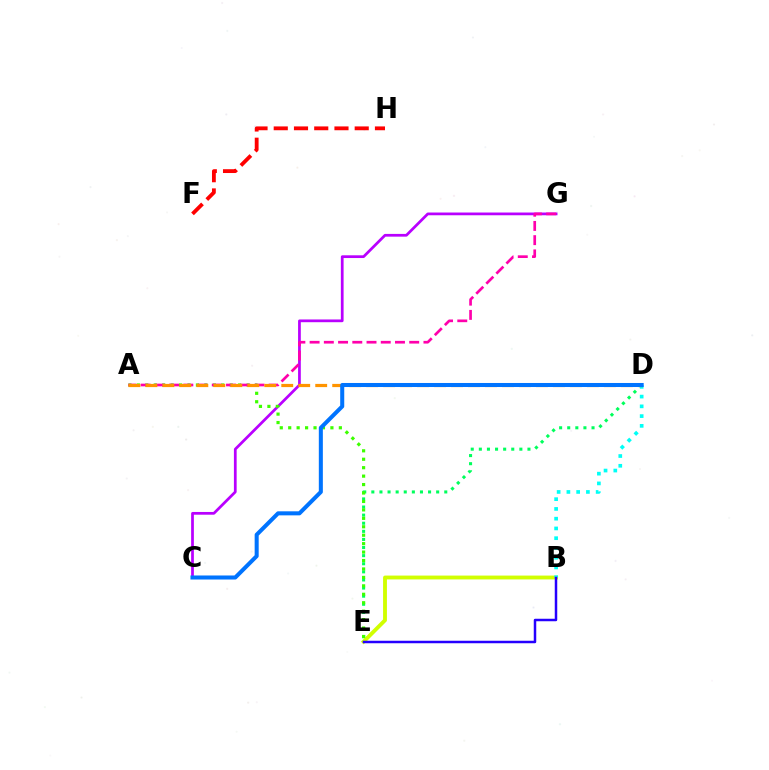{('D', 'E'): [{'color': '#00ff5c', 'line_style': 'dotted', 'thickness': 2.2}], ('B', 'E'): [{'color': '#d1ff00', 'line_style': 'solid', 'thickness': 2.77}, {'color': '#2500ff', 'line_style': 'solid', 'thickness': 1.8}], ('C', 'G'): [{'color': '#b900ff', 'line_style': 'solid', 'thickness': 1.97}], ('A', 'E'): [{'color': '#3dff00', 'line_style': 'dotted', 'thickness': 2.29}], ('A', 'G'): [{'color': '#ff00ac', 'line_style': 'dashed', 'thickness': 1.93}], ('B', 'D'): [{'color': '#00fff6', 'line_style': 'dotted', 'thickness': 2.65}], ('A', 'D'): [{'color': '#ff9400', 'line_style': 'dashed', 'thickness': 2.31}], ('C', 'D'): [{'color': '#0074ff', 'line_style': 'solid', 'thickness': 2.91}], ('F', 'H'): [{'color': '#ff0000', 'line_style': 'dashed', 'thickness': 2.75}]}